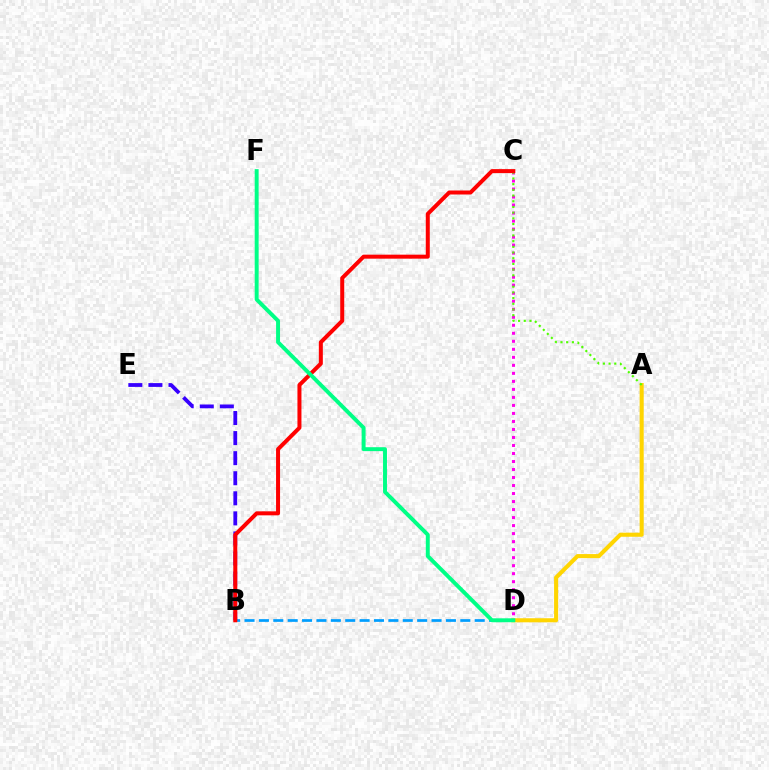{('C', 'D'): [{'color': '#ff00ed', 'line_style': 'dotted', 'thickness': 2.18}], ('A', 'D'): [{'color': '#ffd500', 'line_style': 'solid', 'thickness': 2.94}], ('B', 'E'): [{'color': '#3700ff', 'line_style': 'dashed', 'thickness': 2.73}], ('A', 'C'): [{'color': '#4fff00', 'line_style': 'dotted', 'thickness': 1.55}], ('B', 'D'): [{'color': '#009eff', 'line_style': 'dashed', 'thickness': 1.95}], ('B', 'C'): [{'color': '#ff0000', 'line_style': 'solid', 'thickness': 2.88}], ('D', 'F'): [{'color': '#00ff86', 'line_style': 'solid', 'thickness': 2.83}]}